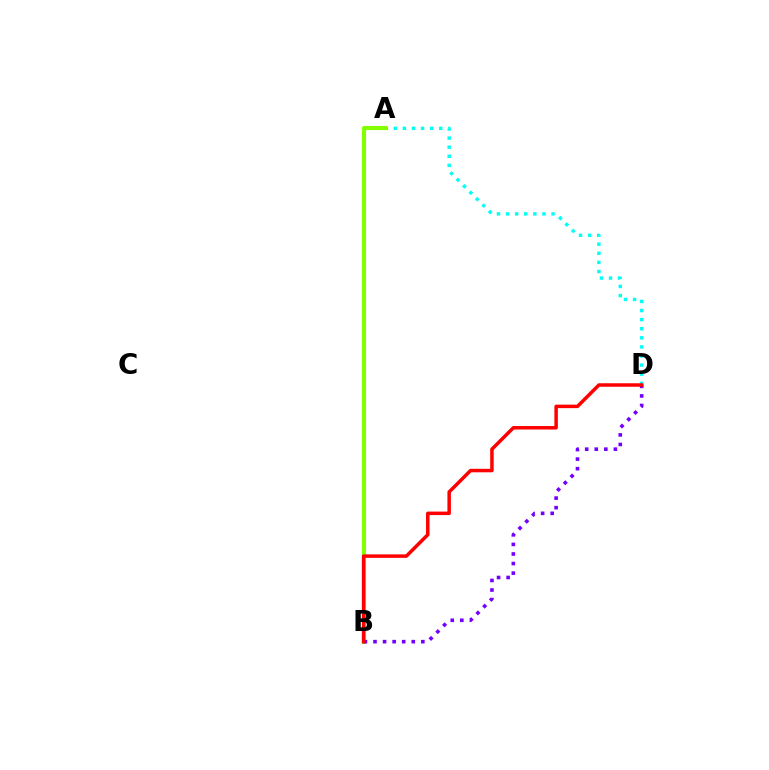{('A', 'D'): [{'color': '#00fff6', 'line_style': 'dotted', 'thickness': 2.47}], ('A', 'B'): [{'color': '#84ff00', 'line_style': 'solid', 'thickness': 2.96}], ('B', 'D'): [{'color': '#7200ff', 'line_style': 'dotted', 'thickness': 2.6}, {'color': '#ff0000', 'line_style': 'solid', 'thickness': 2.51}]}